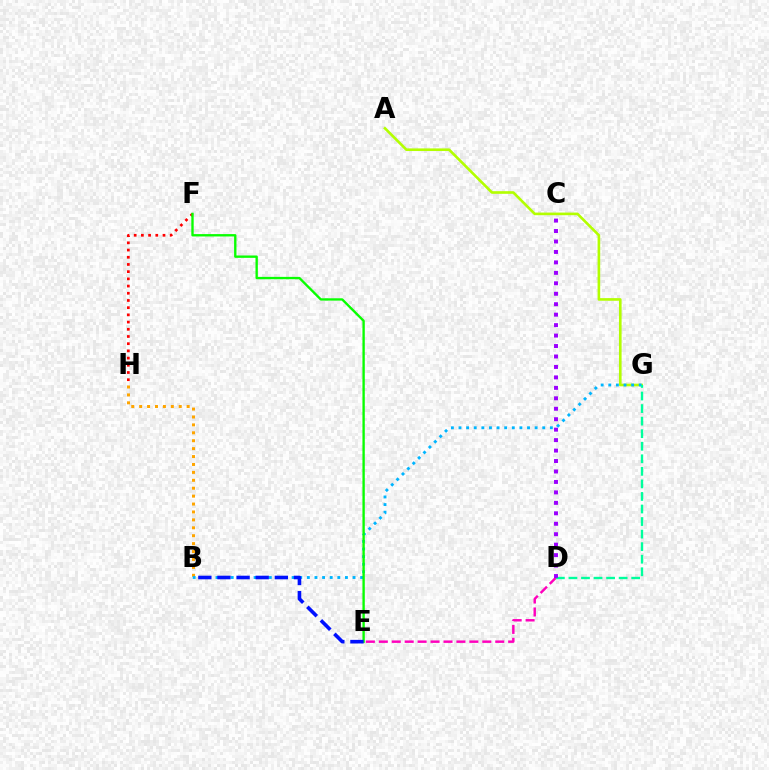{('B', 'H'): [{'color': '#ffa500', 'line_style': 'dotted', 'thickness': 2.15}], ('A', 'G'): [{'color': '#b3ff00', 'line_style': 'solid', 'thickness': 1.89}], ('D', 'E'): [{'color': '#ff00bd', 'line_style': 'dashed', 'thickness': 1.76}], ('B', 'G'): [{'color': '#00b5ff', 'line_style': 'dotted', 'thickness': 2.07}], ('F', 'H'): [{'color': '#ff0000', 'line_style': 'dotted', 'thickness': 1.96}], ('E', 'F'): [{'color': '#08ff00', 'line_style': 'solid', 'thickness': 1.7}], ('B', 'E'): [{'color': '#0010ff', 'line_style': 'dashed', 'thickness': 2.6}], ('D', 'G'): [{'color': '#00ff9d', 'line_style': 'dashed', 'thickness': 1.71}], ('C', 'D'): [{'color': '#9b00ff', 'line_style': 'dotted', 'thickness': 2.84}]}